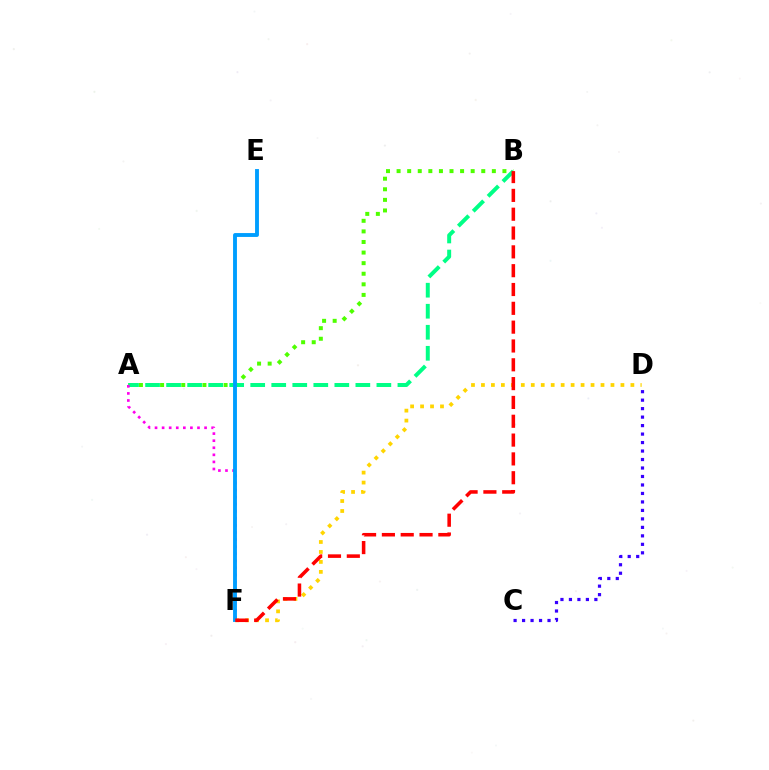{('A', 'B'): [{'color': '#4fff00', 'line_style': 'dotted', 'thickness': 2.88}, {'color': '#00ff86', 'line_style': 'dashed', 'thickness': 2.86}], ('D', 'F'): [{'color': '#ffd500', 'line_style': 'dotted', 'thickness': 2.71}], ('C', 'D'): [{'color': '#3700ff', 'line_style': 'dotted', 'thickness': 2.3}], ('A', 'F'): [{'color': '#ff00ed', 'line_style': 'dotted', 'thickness': 1.92}], ('E', 'F'): [{'color': '#009eff', 'line_style': 'solid', 'thickness': 2.79}], ('B', 'F'): [{'color': '#ff0000', 'line_style': 'dashed', 'thickness': 2.56}]}